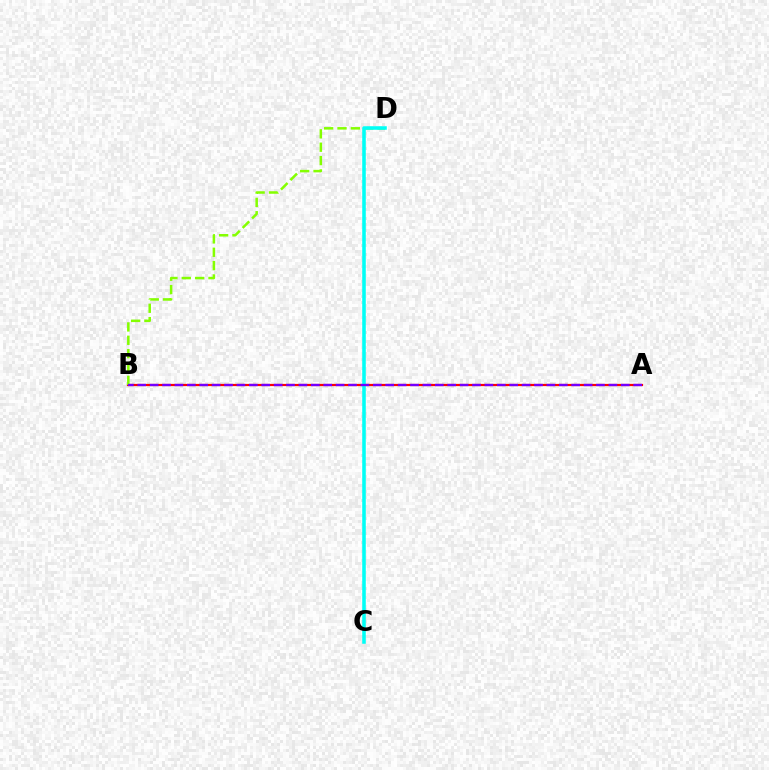{('A', 'B'): [{'color': '#ff0000', 'line_style': 'solid', 'thickness': 1.6}, {'color': '#7200ff', 'line_style': 'dashed', 'thickness': 1.68}], ('B', 'D'): [{'color': '#84ff00', 'line_style': 'dashed', 'thickness': 1.81}], ('C', 'D'): [{'color': '#00fff6', 'line_style': 'solid', 'thickness': 2.57}]}